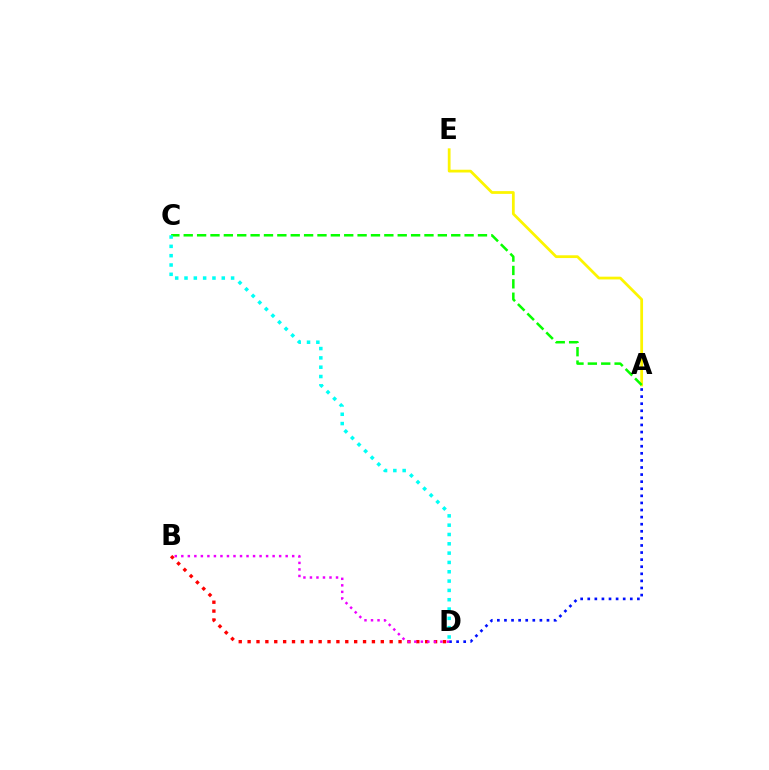{('A', 'E'): [{'color': '#fcf500', 'line_style': 'solid', 'thickness': 1.99}], ('A', 'D'): [{'color': '#0010ff', 'line_style': 'dotted', 'thickness': 1.93}], ('A', 'C'): [{'color': '#08ff00', 'line_style': 'dashed', 'thickness': 1.82}], ('C', 'D'): [{'color': '#00fff6', 'line_style': 'dotted', 'thickness': 2.53}], ('B', 'D'): [{'color': '#ff0000', 'line_style': 'dotted', 'thickness': 2.41}, {'color': '#ee00ff', 'line_style': 'dotted', 'thickness': 1.77}]}